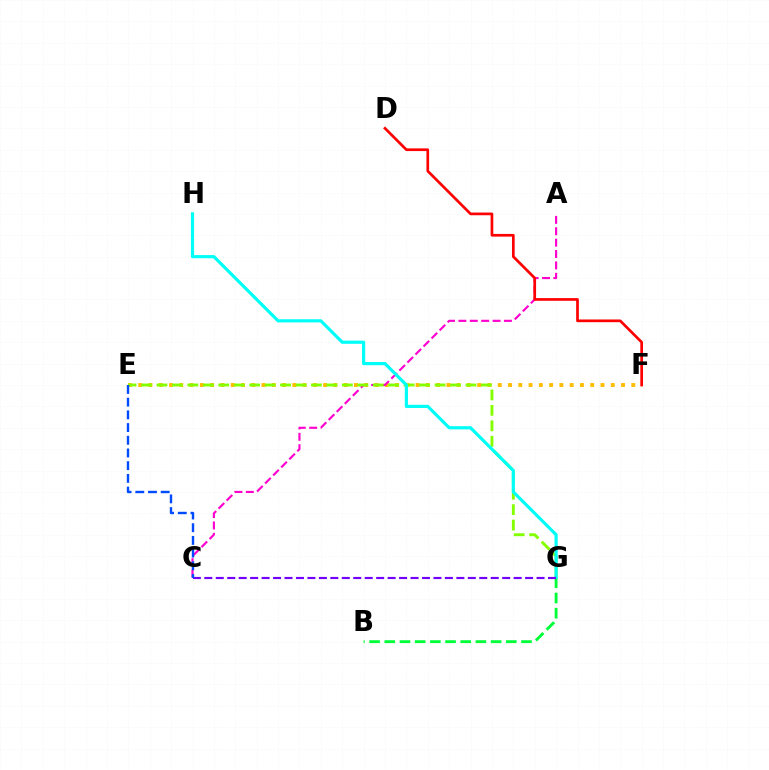{('E', 'F'): [{'color': '#ffbd00', 'line_style': 'dotted', 'thickness': 2.79}], ('B', 'G'): [{'color': '#00ff39', 'line_style': 'dashed', 'thickness': 2.06}], ('A', 'C'): [{'color': '#ff00cf', 'line_style': 'dashed', 'thickness': 1.55}], ('D', 'F'): [{'color': '#ff0000', 'line_style': 'solid', 'thickness': 1.94}], ('E', 'G'): [{'color': '#84ff00', 'line_style': 'dashed', 'thickness': 2.1}], ('G', 'H'): [{'color': '#00fff6', 'line_style': 'solid', 'thickness': 2.28}], ('C', 'G'): [{'color': '#7200ff', 'line_style': 'dashed', 'thickness': 1.56}], ('C', 'E'): [{'color': '#004bff', 'line_style': 'dashed', 'thickness': 1.73}]}